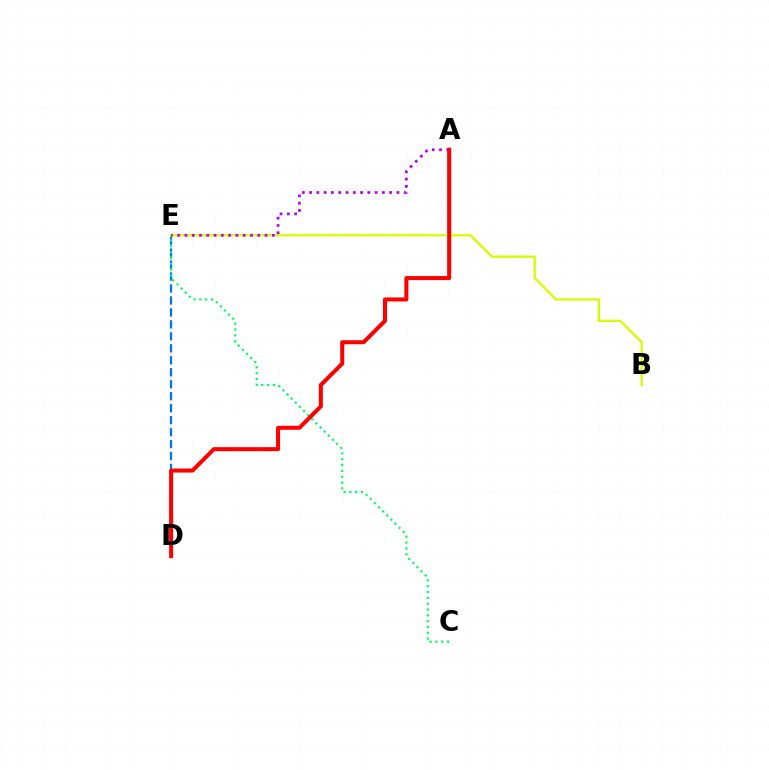{('D', 'E'): [{'color': '#0074ff', 'line_style': 'dashed', 'thickness': 1.63}], ('B', 'E'): [{'color': '#d1ff00', 'line_style': 'solid', 'thickness': 1.65}], ('A', 'E'): [{'color': '#b900ff', 'line_style': 'dotted', 'thickness': 1.98}], ('C', 'E'): [{'color': '#00ff5c', 'line_style': 'dotted', 'thickness': 1.58}], ('A', 'D'): [{'color': '#ff0000', 'line_style': 'solid', 'thickness': 2.9}]}